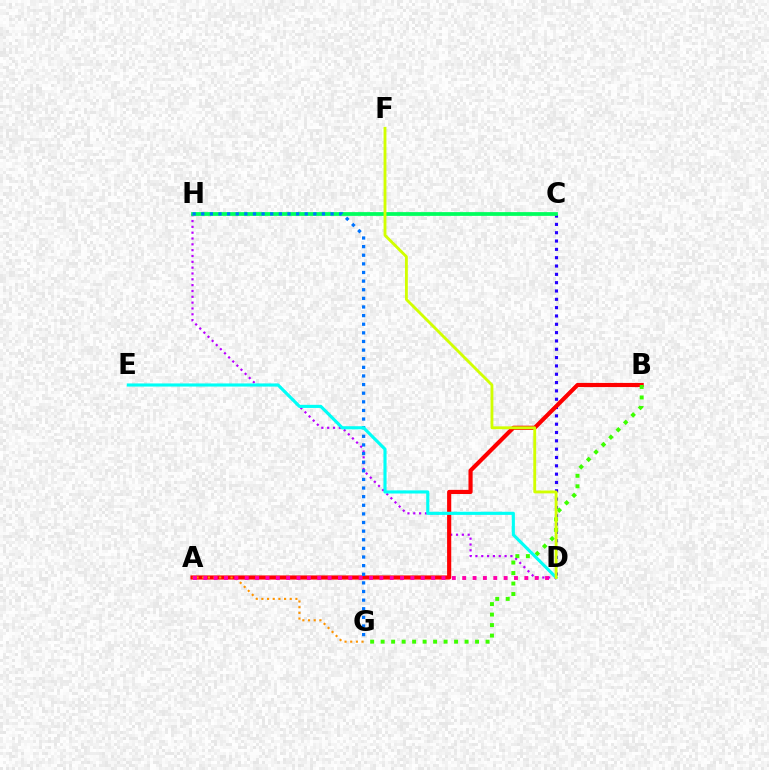{('D', 'H'): [{'color': '#b900ff', 'line_style': 'dotted', 'thickness': 1.58}], ('C', 'D'): [{'color': '#2500ff', 'line_style': 'dotted', 'thickness': 2.26}], ('C', 'H'): [{'color': '#00ff5c', 'line_style': 'solid', 'thickness': 2.7}], ('A', 'B'): [{'color': '#ff0000', 'line_style': 'solid', 'thickness': 2.99}], ('B', 'G'): [{'color': '#3dff00', 'line_style': 'dotted', 'thickness': 2.85}], ('A', 'G'): [{'color': '#ff9400', 'line_style': 'dotted', 'thickness': 1.54}], ('G', 'H'): [{'color': '#0074ff', 'line_style': 'dotted', 'thickness': 2.34}], ('A', 'D'): [{'color': '#ff00ac', 'line_style': 'dotted', 'thickness': 2.81}], ('D', 'E'): [{'color': '#00fff6', 'line_style': 'solid', 'thickness': 2.25}], ('D', 'F'): [{'color': '#d1ff00', 'line_style': 'solid', 'thickness': 2.05}]}